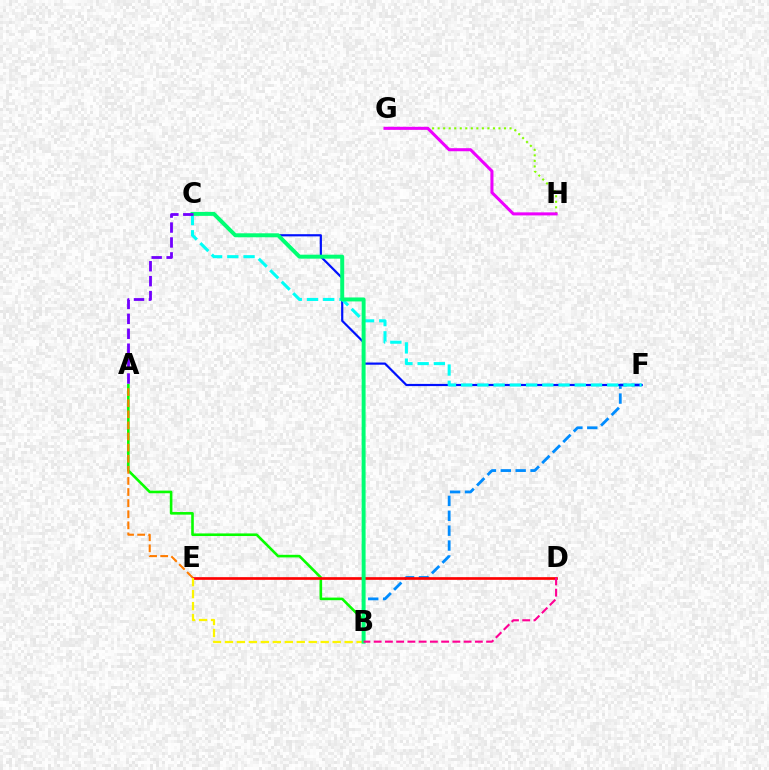{('B', 'F'): [{'color': '#008cff', 'line_style': 'dashed', 'thickness': 2.02}], ('C', 'F'): [{'color': '#0010ff', 'line_style': 'solid', 'thickness': 1.58}, {'color': '#00fff6', 'line_style': 'dashed', 'thickness': 2.2}], ('A', 'B'): [{'color': '#08ff00', 'line_style': 'solid', 'thickness': 1.88}], ('D', 'E'): [{'color': '#ff0000', 'line_style': 'solid', 'thickness': 1.93}], ('A', 'E'): [{'color': '#ff7c00', 'line_style': 'dashed', 'thickness': 1.51}], ('B', 'E'): [{'color': '#fcf500', 'line_style': 'dashed', 'thickness': 1.63}], ('B', 'C'): [{'color': '#00ff74', 'line_style': 'solid', 'thickness': 2.85}], ('A', 'C'): [{'color': '#7200ff', 'line_style': 'dashed', 'thickness': 2.03}], ('G', 'H'): [{'color': '#84ff00', 'line_style': 'dotted', 'thickness': 1.5}, {'color': '#ee00ff', 'line_style': 'solid', 'thickness': 2.2}], ('B', 'D'): [{'color': '#ff0094', 'line_style': 'dashed', 'thickness': 1.53}]}